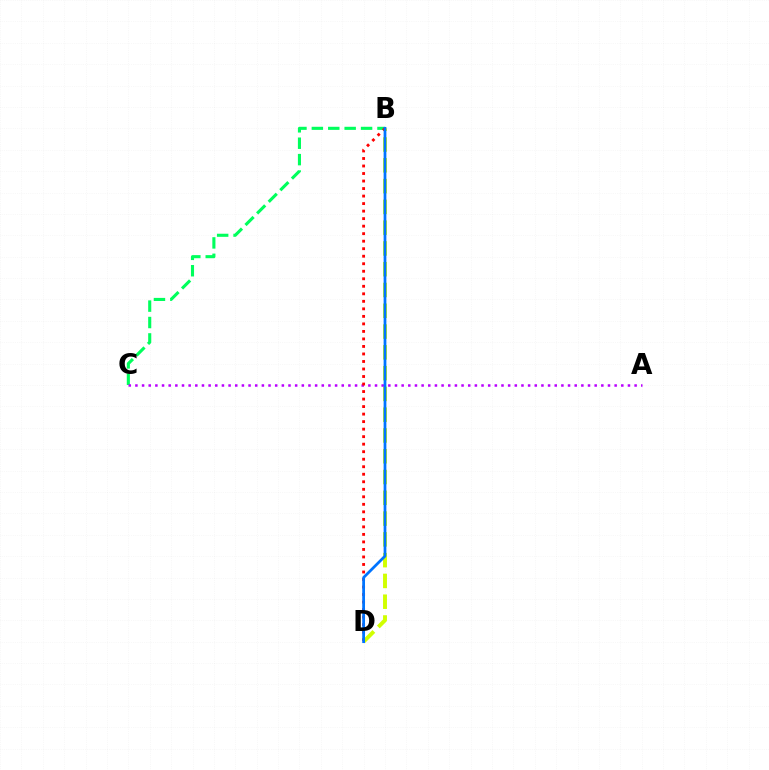{('B', 'D'): [{'color': '#d1ff00', 'line_style': 'dashed', 'thickness': 2.82}, {'color': '#ff0000', 'line_style': 'dotted', 'thickness': 2.04}, {'color': '#0074ff', 'line_style': 'solid', 'thickness': 1.99}], ('B', 'C'): [{'color': '#00ff5c', 'line_style': 'dashed', 'thickness': 2.23}], ('A', 'C'): [{'color': '#b900ff', 'line_style': 'dotted', 'thickness': 1.81}]}